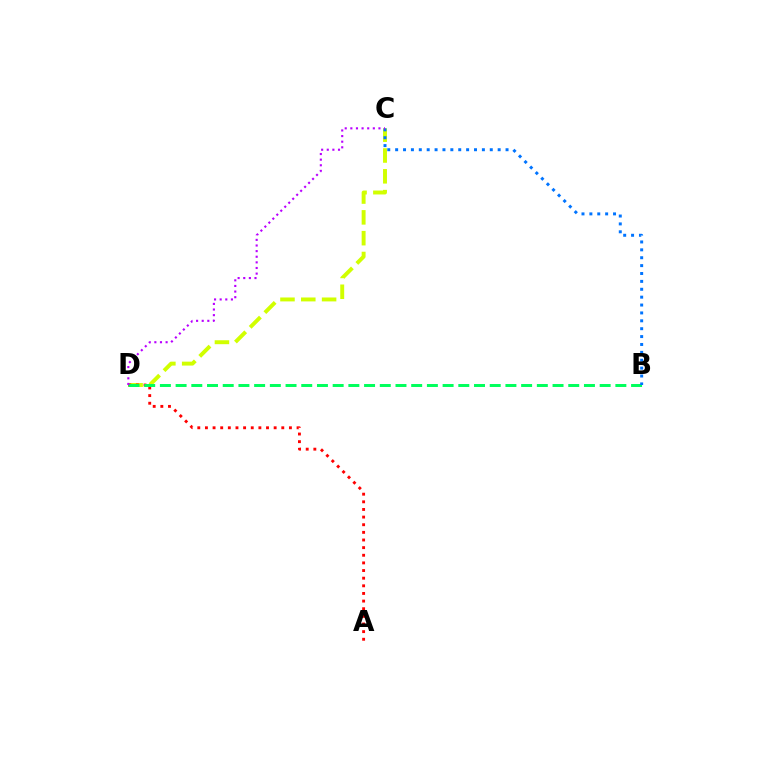{('C', 'D'): [{'color': '#d1ff00', 'line_style': 'dashed', 'thickness': 2.83}, {'color': '#b900ff', 'line_style': 'dotted', 'thickness': 1.53}], ('A', 'D'): [{'color': '#ff0000', 'line_style': 'dotted', 'thickness': 2.07}], ('B', 'D'): [{'color': '#00ff5c', 'line_style': 'dashed', 'thickness': 2.13}], ('B', 'C'): [{'color': '#0074ff', 'line_style': 'dotted', 'thickness': 2.14}]}